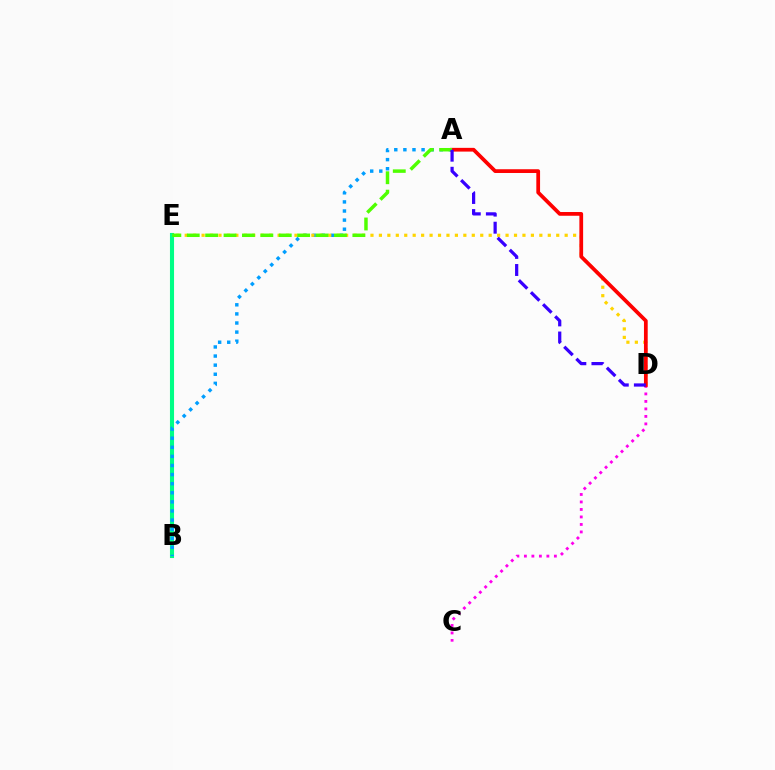{('B', 'E'): [{'color': '#00ff86', 'line_style': 'solid', 'thickness': 2.94}], ('A', 'B'): [{'color': '#009eff', 'line_style': 'dotted', 'thickness': 2.47}], ('C', 'D'): [{'color': '#ff00ed', 'line_style': 'dotted', 'thickness': 2.04}], ('D', 'E'): [{'color': '#ffd500', 'line_style': 'dotted', 'thickness': 2.29}], ('A', 'D'): [{'color': '#ff0000', 'line_style': 'solid', 'thickness': 2.69}, {'color': '#3700ff', 'line_style': 'dashed', 'thickness': 2.32}], ('A', 'E'): [{'color': '#4fff00', 'line_style': 'dashed', 'thickness': 2.5}]}